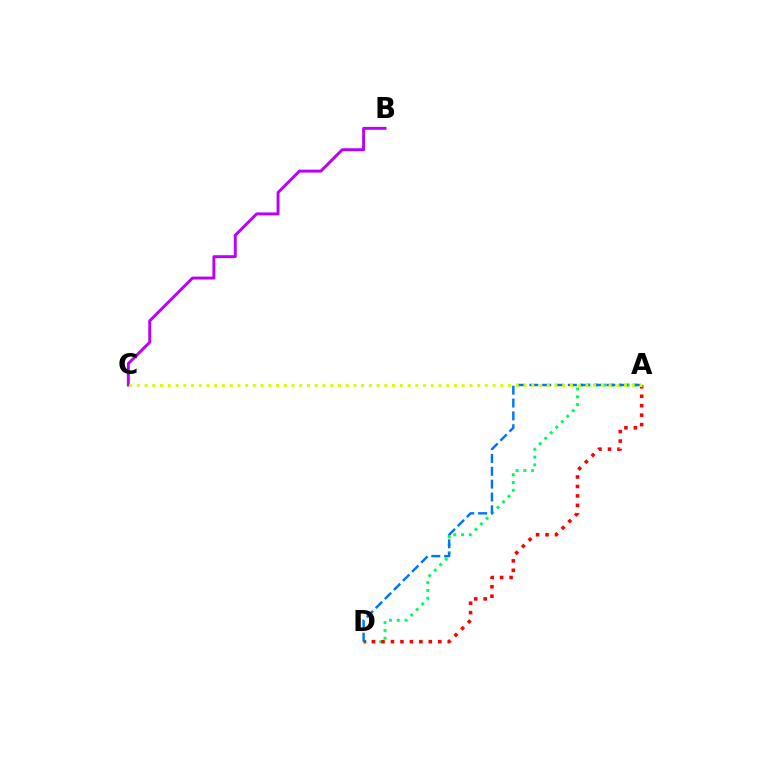{('A', 'D'): [{'color': '#00ff5c', 'line_style': 'dotted', 'thickness': 2.12}, {'color': '#ff0000', 'line_style': 'dotted', 'thickness': 2.57}, {'color': '#0074ff', 'line_style': 'dashed', 'thickness': 1.75}], ('B', 'C'): [{'color': '#b900ff', 'line_style': 'solid', 'thickness': 2.11}], ('A', 'C'): [{'color': '#d1ff00', 'line_style': 'dotted', 'thickness': 2.1}]}